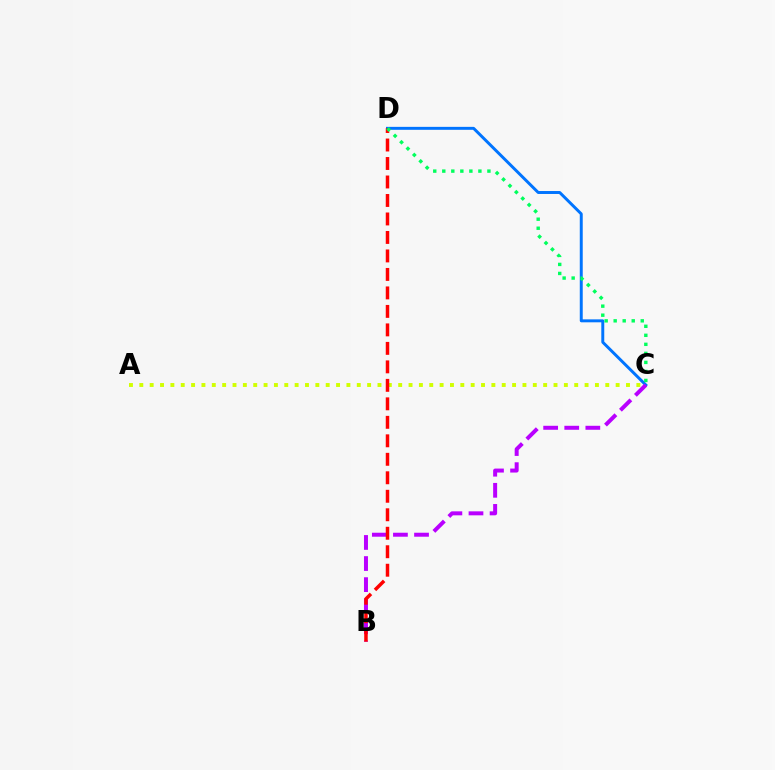{('C', 'D'): [{'color': '#0074ff', 'line_style': 'solid', 'thickness': 2.12}, {'color': '#00ff5c', 'line_style': 'dotted', 'thickness': 2.45}], ('A', 'C'): [{'color': '#d1ff00', 'line_style': 'dotted', 'thickness': 2.81}], ('B', 'C'): [{'color': '#b900ff', 'line_style': 'dashed', 'thickness': 2.87}], ('B', 'D'): [{'color': '#ff0000', 'line_style': 'dashed', 'thickness': 2.51}]}